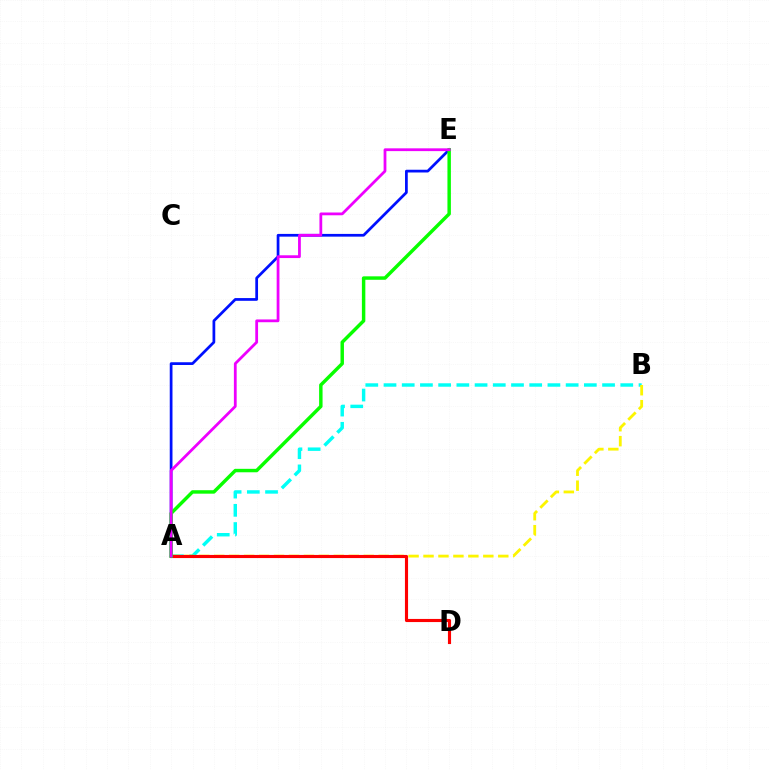{('A', 'B'): [{'color': '#00fff6', 'line_style': 'dashed', 'thickness': 2.47}, {'color': '#fcf500', 'line_style': 'dashed', 'thickness': 2.03}], ('A', 'D'): [{'color': '#ff0000', 'line_style': 'solid', 'thickness': 2.25}], ('A', 'E'): [{'color': '#0010ff', 'line_style': 'solid', 'thickness': 1.97}, {'color': '#08ff00', 'line_style': 'solid', 'thickness': 2.48}, {'color': '#ee00ff', 'line_style': 'solid', 'thickness': 2.0}]}